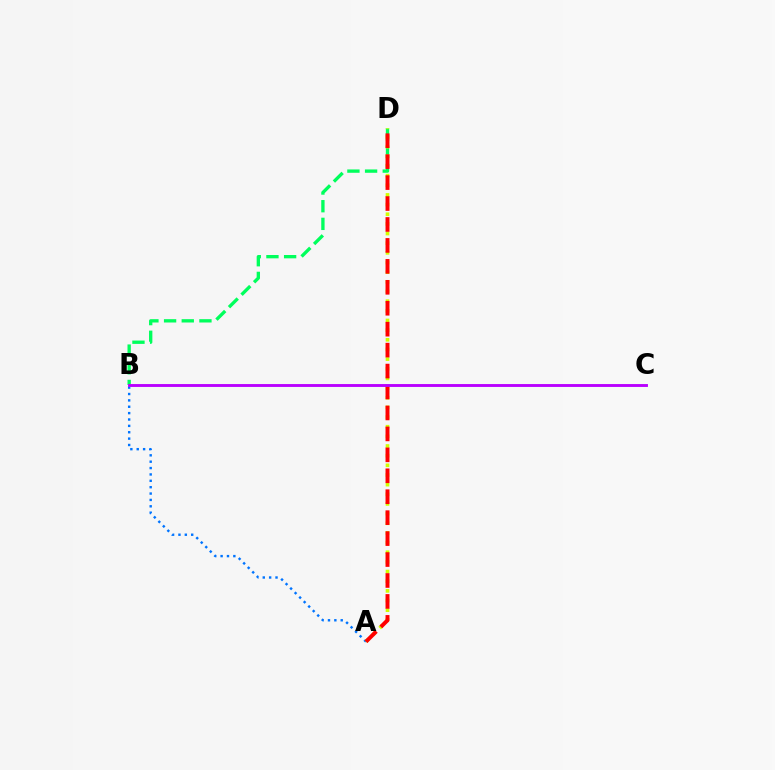{('B', 'D'): [{'color': '#00ff5c', 'line_style': 'dashed', 'thickness': 2.4}], ('A', 'B'): [{'color': '#0074ff', 'line_style': 'dotted', 'thickness': 1.73}], ('A', 'D'): [{'color': '#d1ff00', 'line_style': 'dotted', 'thickness': 2.62}, {'color': '#ff0000', 'line_style': 'dashed', 'thickness': 2.84}], ('B', 'C'): [{'color': '#b900ff', 'line_style': 'solid', 'thickness': 2.07}]}